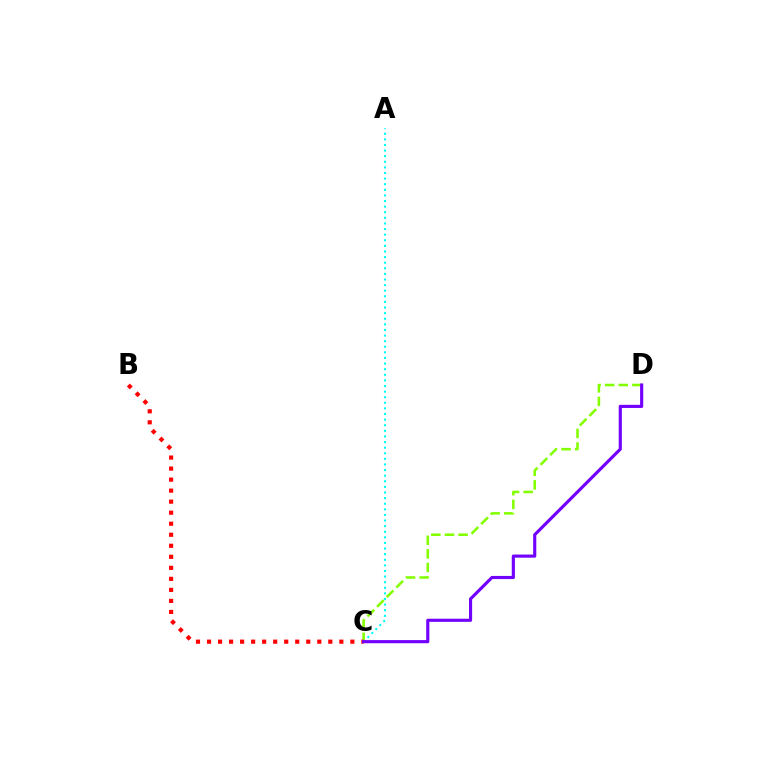{('A', 'C'): [{'color': '#00fff6', 'line_style': 'dotted', 'thickness': 1.52}], ('C', 'D'): [{'color': '#84ff00', 'line_style': 'dashed', 'thickness': 1.85}, {'color': '#7200ff', 'line_style': 'solid', 'thickness': 2.25}], ('B', 'C'): [{'color': '#ff0000', 'line_style': 'dotted', 'thickness': 3.0}]}